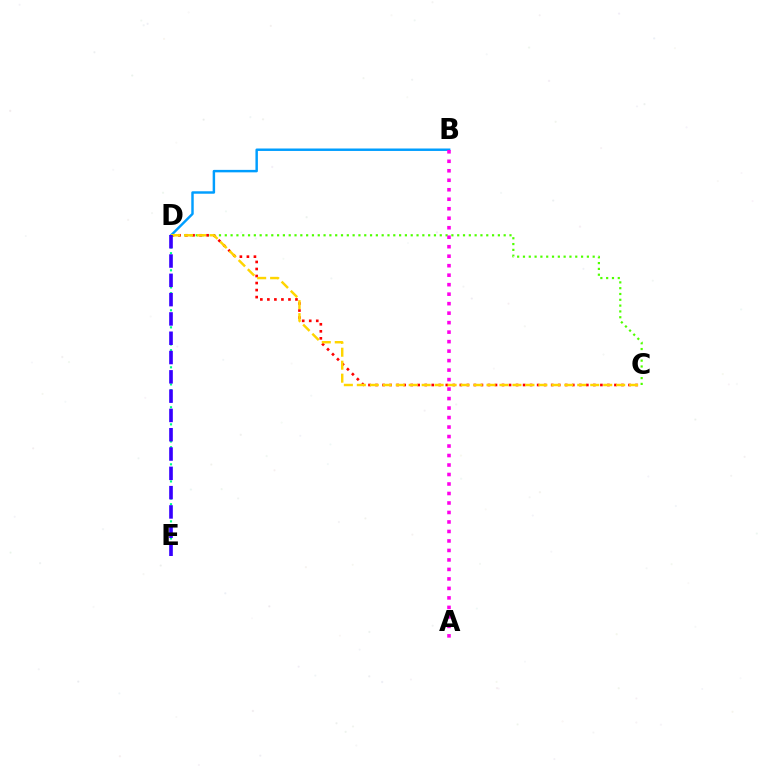{('C', 'D'): [{'color': '#4fff00', 'line_style': 'dotted', 'thickness': 1.58}, {'color': '#ff0000', 'line_style': 'dotted', 'thickness': 1.91}, {'color': '#ffd500', 'line_style': 'dashed', 'thickness': 1.76}], ('B', 'D'): [{'color': '#009eff', 'line_style': 'solid', 'thickness': 1.77}], ('A', 'B'): [{'color': '#ff00ed', 'line_style': 'dotted', 'thickness': 2.58}], ('D', 'E'): [{'color': '#00ff86', 'line_style': 'dotted', 'thickness': 1.55}, {'color': '#3700ff', 'line_style': 'dashed', 'thickness': 2.62}]}